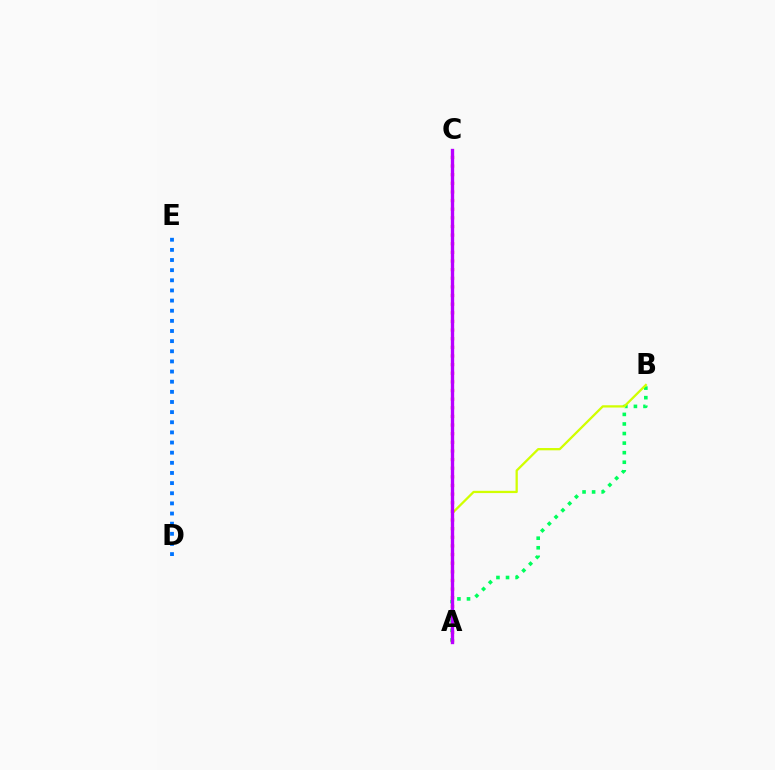{('A', 'B'): [{'color': '#00ff5c', 'line_style': 'dotted', 'thickness': 2.6}, {'color': '#d1ff00', 'line_style': 'solid', 'thickness': 1.64}], ('A', 'C'): [{'color': '#ff0000', 'line_style': 'dotted', 'thickness': 2.35}, {'color': '#b900ff', 'line_style': 'solid', 'thickness': 2.41}], ('D', 'E'): [{'color': '#0074ff', 'line_style': 'dotted', 'thickness': 2.76}]}